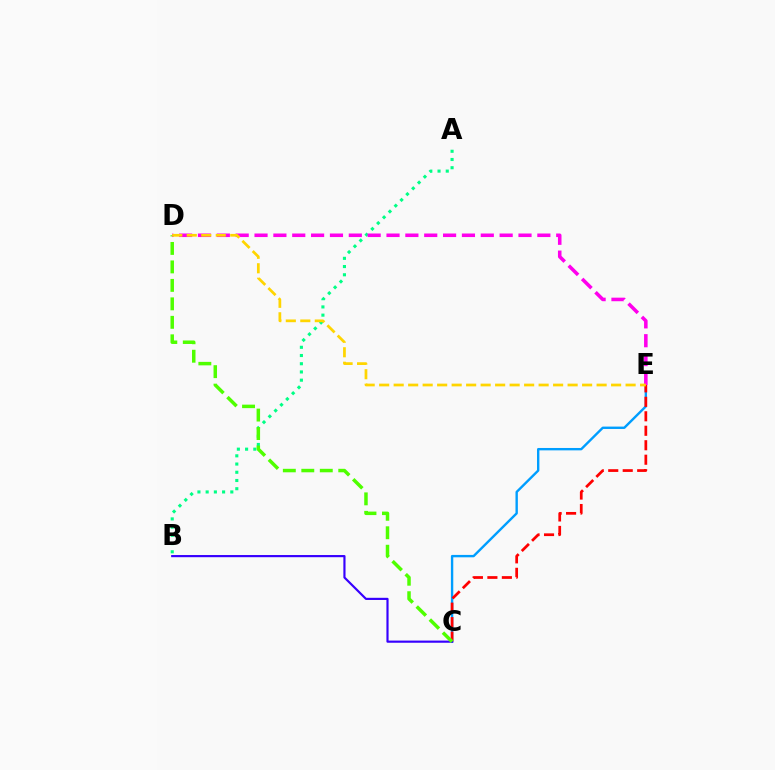{('C', 'E'): [{'color': '#009eff', 'line_style': 'solid', 'thickness': 1.72}, {'color': '#ff0000', 'line_style': 'dashed', 'thickness': 1.97}], ('A', 'B'): [{'color': '#00ff86', 'line_style': 'dotted', 'thickness': 2.23}], ('B', 'C'): [{'color': '#3700ff', 'line_style': 'solid', 'thickness': 1.56}], ('C', 'D'): [{'color': '#4fff00', 'line_style': 'dashed', 'thickness': 2.51}], ('D', 'E'): [{'color': '#ff00ed', 'line_style': 'dashed', 'thickness': 2.56}, {'color': '#ffd500', 'line_style': 'dashed', 'thickness': 1.97}]}